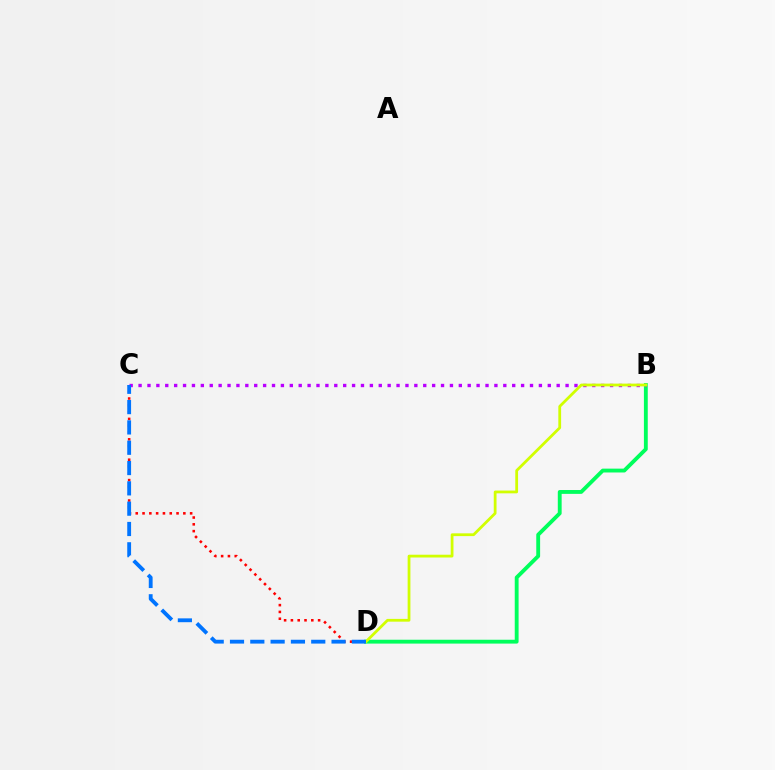{('C', 'D'): [{'color': '#ff0000', 'line_style': 'dotted', 'thickness': 1.85}, {'color': '#0074ff', 'line_style': 'dashed', 'thickness': 2.76}], ('B', 'D'): [{'color': '#00ff5c', 'line_style': 'solid', 'thickness': 2.77}, {'color': '#d1ff00', 'line_style': 'solid', 'thickness': 2.0}], ('B', 'C'): [{'color': '#b900ff', 'line_style': 'dotted', 'thickness': 2.42}]}